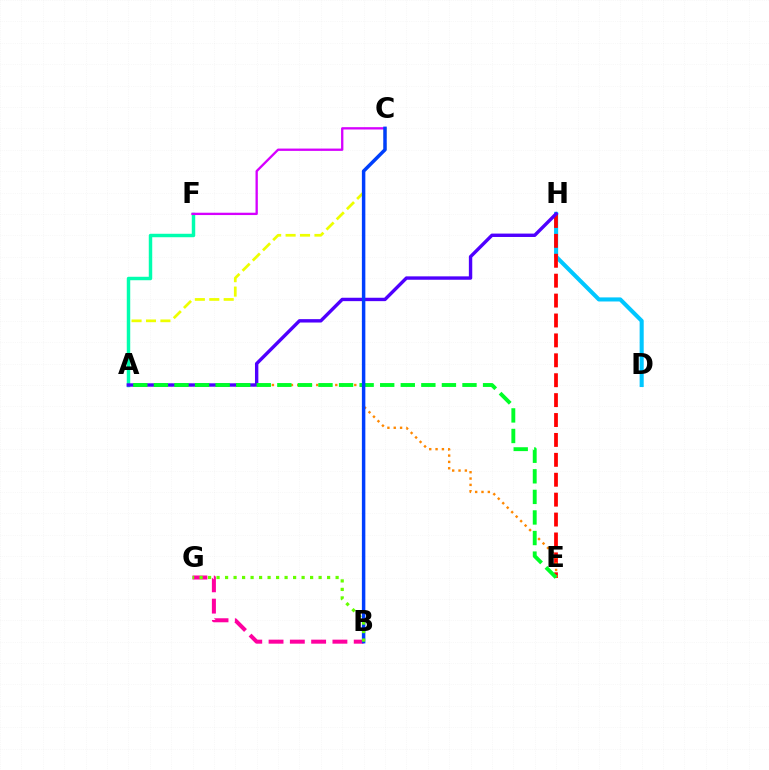{('A', 'C'): [{'color': '#eeff00', 'line_style': 'dashed', 'thickness': 1.96}], ('D', 'H'): [{'color': '#00c7ff', 'line_style': 'solid', 'thickness': 2.94}], ('A', 'F'): [{'color': '#00ffaf', 'line_style': 'solid', 'thickness': 2.49}], ('C', 'F'): [{'color': '#d600ff', 'line_style': 'solid', 'thickness': 1.67}], ('E', 'H'): [{'color': '#ff0000', 'line_style': 'dashed', 'thickness': 2.7}], ('A', 'E'): [{'color': '#ff8800', 'line_style': 'dotted', 'thickness': 1.72}, {'color': '#00ff27', 'line_style': 'dashed', 'thickness': 2.79}], ('A', 'H'): [{'color': '#4f00ff', 'line_style': 'solid', 'thickness': 2.44}], ('B', 'G'): [{'color': '#ff00a0', 'line_style': 'dashed', 'thickness': 2.89}, {'color': '#66ff00', 'line_style': 'dotted', 'thickness': 2.31}], ('B', 'C'): [{'color': '#003fff', 'line_style': 'solid', 'thickness': 2.5}]}